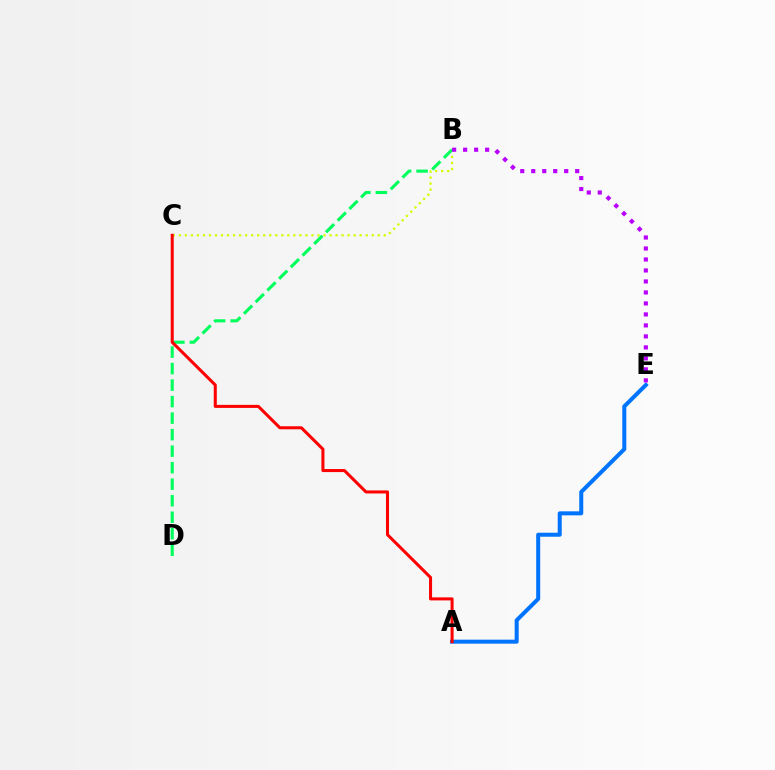{('A', 'E'): [{'color': '#0074ff', 'line_style': 'solid', 'thickness': 2.89}], ('B', 'C'): [{'color': '#d1ff00', 'line_style': 'dotted', 'thickness': 1.64}], ('B', 'D'): [{'color': '#00ff5c', 'line_style': 'dashed', 'thickness': 2.24}], ('B', 'E'): [{'color': '#b900ff', 'line_style': 'dotted', 'thickness': 2.99}], ('A', 'C'): [{'color': '#ff0000', 'line_style': 'solid', 'thickness': 2.19}]}